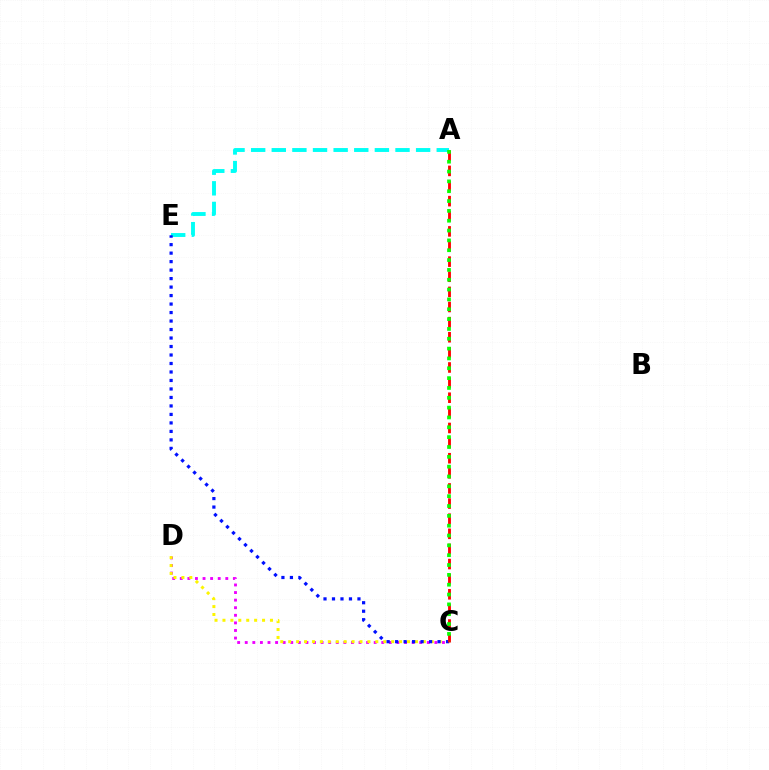{('C', 'D'): [{'color': '#ee00ff', 'line_style': 'dotted', 'thickness': 2.06}, {'color': '#fcf500', 'line_style': 'dotted', 'thickness': 2.15}], ('A', 'E'): [{'color': '#00fff6', 'line_style': 'dashed', 'thickness': 2.8}], ('C', 'E'): [{'color': '#0010ff', 'line_style': 'dotted', 'thickness': 2.31}], ('A', 'C'): [{'color': '#ff0000', 'line_style': 'dashed', 'thickness': 2.05}, {'color': '#08ff00', 'line_style': 'dotted', 'thickness': 2.67}]}